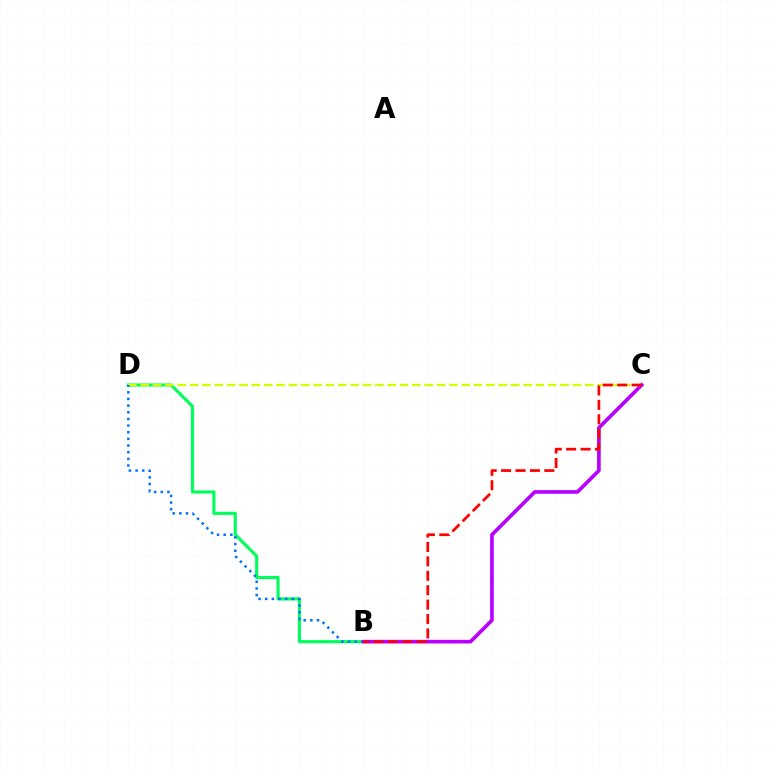{('B', 'D'): [{'color': '#00ff5c', 'line_style': 'solid', 'thickness': 2.25}, {'color': '#0074ff', 'line_style': 'dotted', 'thickness': 1.81}], ('C', 'D'): [{'color': '#d1ff00', 'line_style': 'dashed', 'thickness': 1.68}], ('B', 'C'): [{'color': '#b900ff', 'line_style': 'solid', 'thickness': 2.64}, {'color': '#ff0000', 'line_style': 'dashed', 'thickness': 1.96}]}